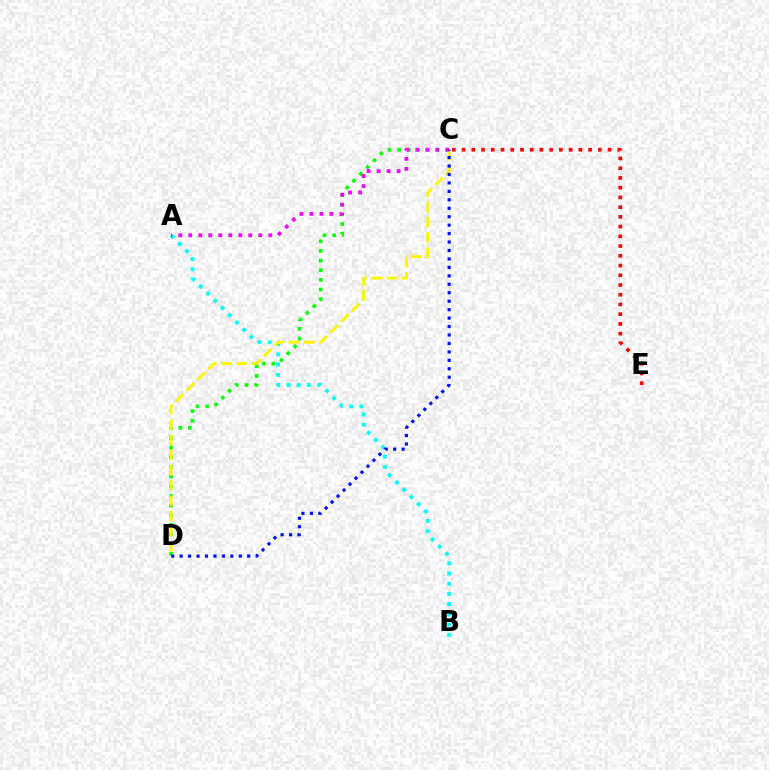{('A', 'B'): [{'color': '#00fff6', 'line_style': 'dotted', 'thickness': 2.78}], ('C', 'D'): [{'color': '#08ff00', 'line_style': 'dotted', 'thickness': 2.62}, {'color': '#fcf500', 'line_style': 'dashed', 'thickness': 2.07}, {'color': '#0010ff', 'line_style': 'dotted', 'thickness': 2.3}], ('A', 'C'): [{'color': '#ee00ff', 'line_style': 'dotted', 'thickness': 2.72}], ('C', 'E'): [{'color': '#ff0000', 'line_style': 'dotted', 'thickness': 2.64}]}